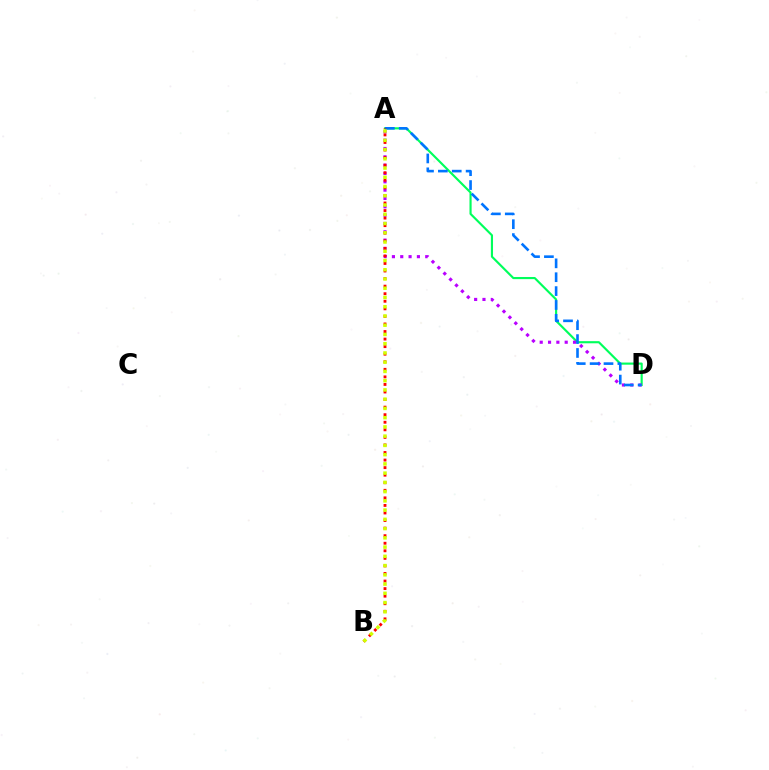{('A', 'D'): [{'color': '#00ff5c', 'line_style': 'solid', 'thickness': 1.54}, {'color': '#b900ff', 'line_style': 'dotted', 'thickness': 2.26}, {'color': '#0074ff', 'line_style': 'dashed', 'thickness': 1.89}], ('A', 'B'): [{'color': '#ff0000', 'line_style': 'dotted', 'thickness': 2.05}, {'color': '#d1ff00', 'line_style': 'dotted', 'thickness': 2.51}]}